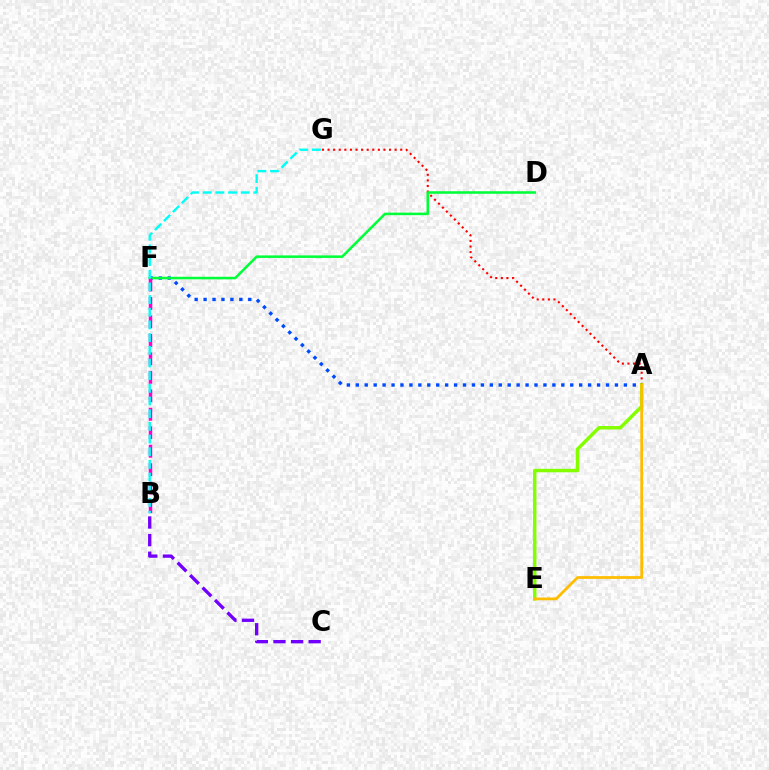{('A', 'G'): [{'color': '#ff0000', 'line_style': 'dotted', 'thickness': 1.52}], ('A', 'E'): [{'color': '#84ff00', 'line_style': 'solid', 'thickness': 2.5}, {'color': '#ffbd00', 'line_style': 'solid', 'thickness': 1.99}], ('A', 'F'): [{'color': '#004bff', 'line_style': 'dotted', 'thickness': 2.43}], ('D', 'F'): [{'color': '#00ff39', 'line_style': 'solid', 'thickness': 1.84}], ('B', 'C'): [{'color': '#7200ff', 'line_style': 'dashed', 'thickness': 2.39}], ('B', 'F'): [{'color': '#ff00cf', 'line_style': 'dashed', 'thickness': 2.51}], ('B', 'G'): [{'color': '#00fff6', 'line_style': 'dashed', 'thickness': 1.72}]}